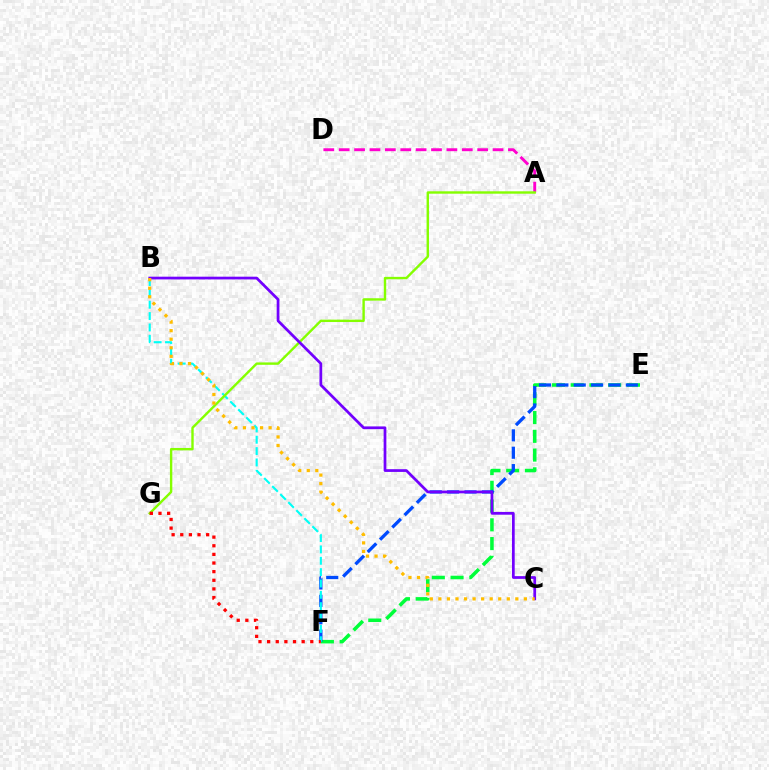{('E', 'F'): [{'color': '#00ff39', 'line_style': 'dashed', 'thickness': 2.55}, {'color': '#004bff', 'line_style': 'dashed', 'thickness': 2.36}], ('A', 'D'): [{'color': '#ff00cf', 'line_style': 'dashed', 'thickness': 2.09}], ('B', 'F'): [{'color': '#00fff6', 'line_style': 'dashed', 'thickness': 1.54}], ('A', 'G'): [{'color': '#84ff00', 'line_style': 'solid', 'thickness': 1.73}], ('B', 'C'): [{'color': '#7200ff', 'line_style': 'solid', 'thickness': 1.97}, {'color': '#ffbd00', 'line_style': 'dotted', 'thickness': 2.32}], ('F', 'G'): [{'color': '#ff0000', 'line_style': 'dotted', 'thickness': 2.35}]}